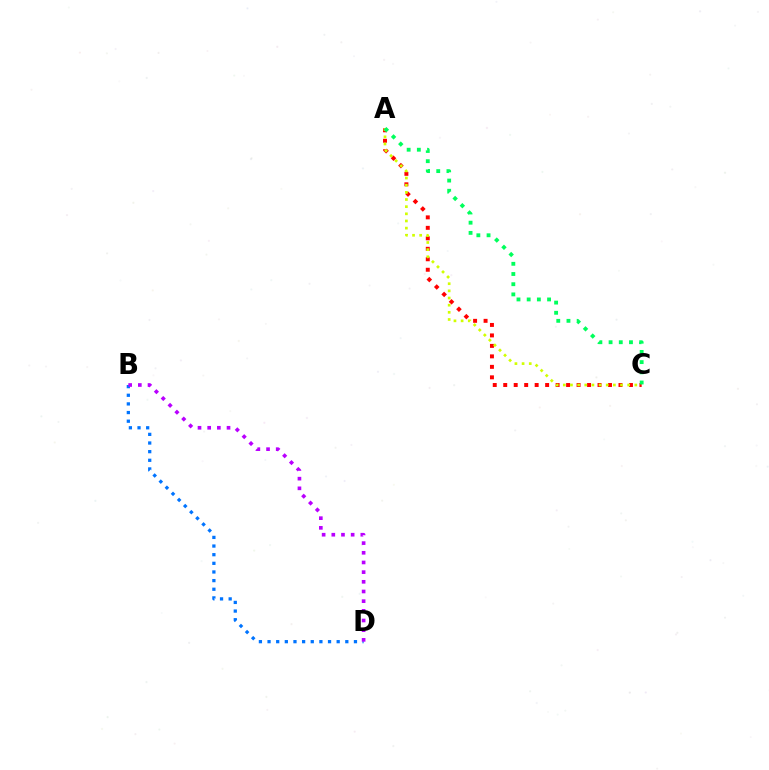{('A', 'C'): [{'color': '#ff0000', 'line_style': 'dotted', 'thickness': 2.85}, {'color': '#d1ff00', 'line_style': 'dotted', 'thickness': 1.94}, {'color': '#00ff5c', 'line_style': 'dotted', 'thickness': 2.77}], ('B', 'D'): [{'color': '#0074ff', 'line_style': 'dotted', 'thickness': 2.35}, {'color': '#b900ff', 'line_style': 'dotted', 'thickness': 2.63}]}